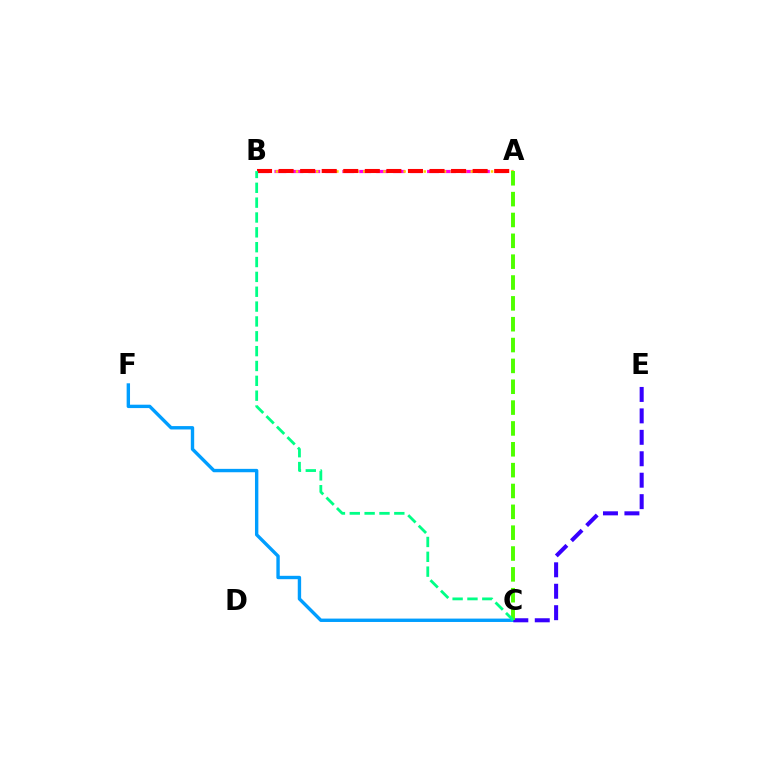{('A', 'B'): [{'color': '#ff00ed', 'line_style': 'dashed', 'thickness': 2.3}, {'color': '#ffd500', 'line_style': 'dotted', 'thickness': 1.83}, {'color': '#ff0000', 'line_style': 'dashed', 'thickness': 2.93}], ('C', 'F'): [{'color': '#009eff', 'line_style': 'solid', 'thickness': 2.43}], ('C', 'E'): [{'color': '#3700ff', 'line_style': 'dashed', 'thickness': 2.91}], ('A', 'C'): [{'color': '#4fff00', 'line_style': 'dashed', 'thickness': 2.83}], ('B', 'C'): [{'color': '#00ff86', 'line_style': 'dashed', 'thickness': 2.02}]}